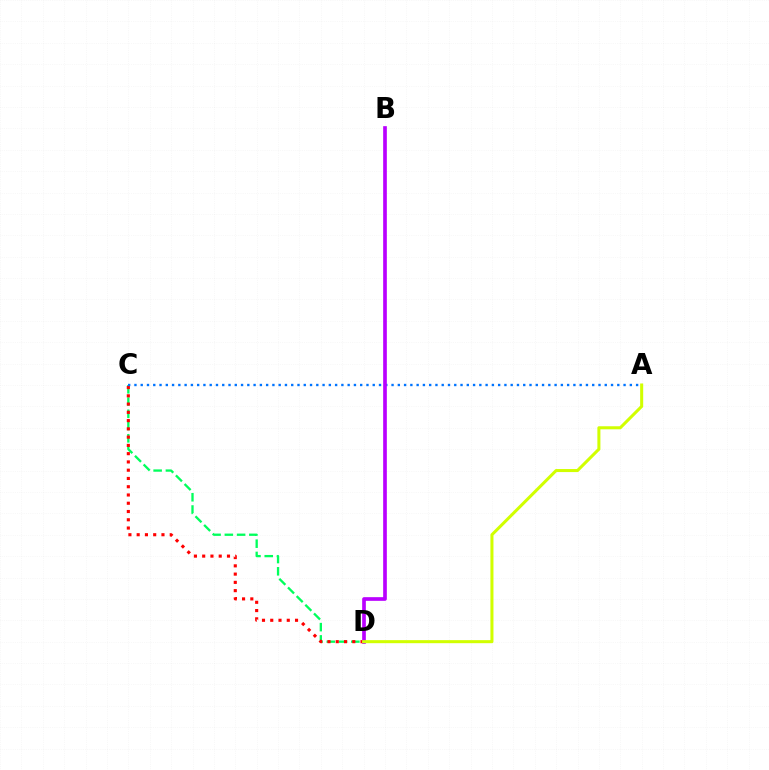{('C', 'D'): [{'color': '#00ff5c', 'line_style': 'dashed', 'thickness': 1.67}, {'color': '#ff0000', 'line_style': 'dotted', 'thickness': 2.25}], ('A', 'C'): [{'color': '#0074ff', 'line_style': 'dotted', 'thickness': 1.7}], ('B', 'D'): [{'color': '#b900ff', 'line_style': 'solid', 'thickness': 2.65}], ('A', 'D'): [{'color': '#d1ff00', 'line_style': 'solid', 'thickness': 2.19}]}